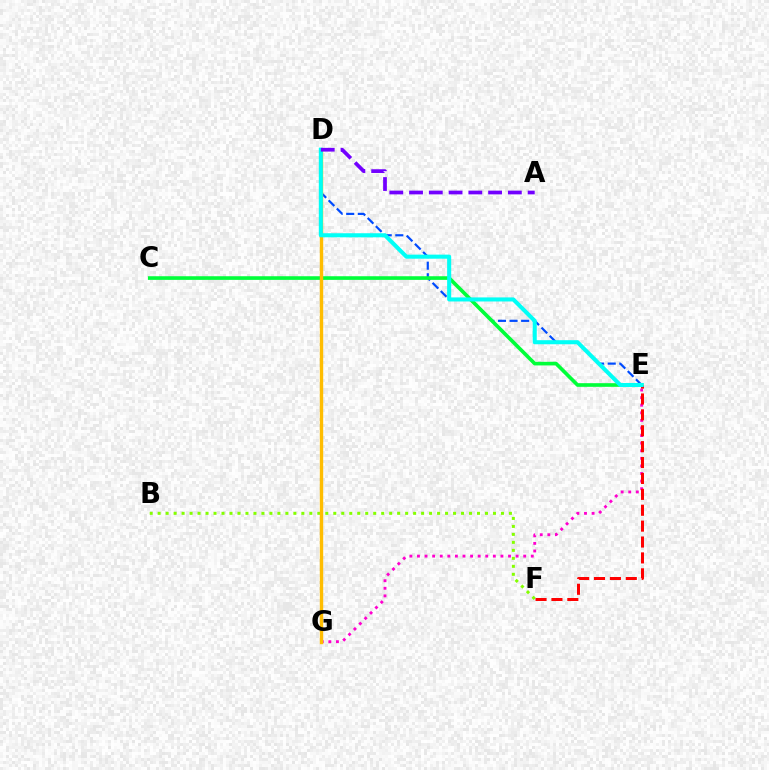{('D', 'E'): [{'color': '#004bff', 'line_style': 'dashed', 'thickness': 1.57}, {'color': '#00fff6', 'line_style': 'solid', 'thickness': 2.93}], ('E', 'G'): [{'color': '#ff00cf', 'line_style': 'dotted', 'thickness': 2.06}], ('B', 'F'): [{'color': '#84ff00', 'line_style': 'dotted', 'thickness': 2.17}], ('C', 'E'): [{'color': '#00ff39', 'line_style': 'solid', 'thickness': 2.62}], ('D', 'G'): [{'color': '#ffbd00', 'line_style': 'solid', 'thickness': 2.44}], ('E', 'F'): [{'color': '#ff0000', 'line_style': 'dashed', 'thickness': 2.16}], ('A', 'D'): [{'color': '#7200ff', 'line_style': 'dashed', 'thickness': 2.68}]}